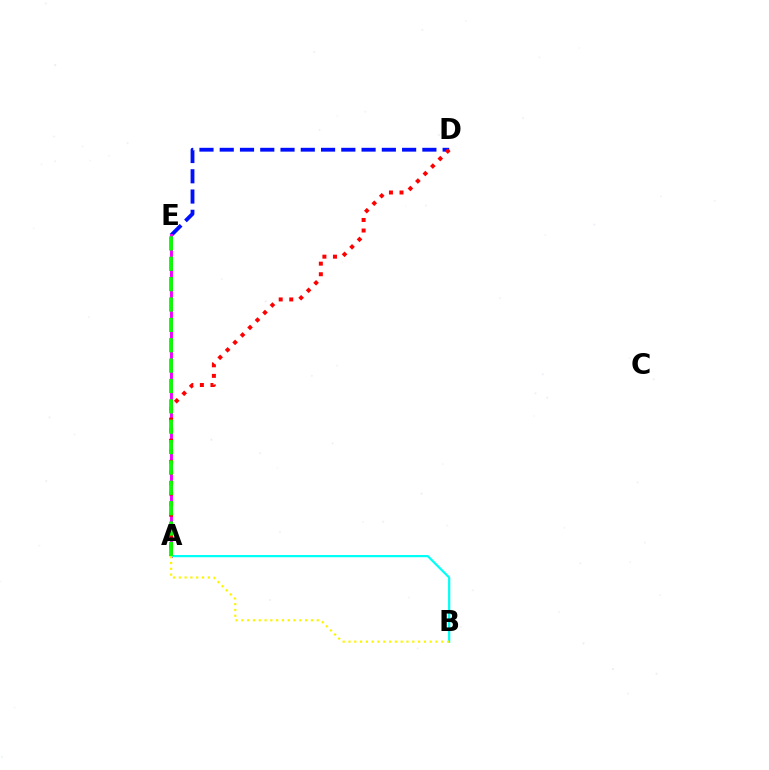{('D', 'E'): [{'color': '#0010ff', 'line_style': 'dashed', 'thickness': 2.75}], ('A', 'E'): [{'color': '#ee00ff', 'line_style': 'solid', 'thickness': 2.09}, {'color': '#08ff00', 'line_style': 'dashed', 'thickness': 2.77}], ('A', 'D'): [{'color': '#ff0000', 'line_style': 'dotted', 'thickness': 2.87}], ('A', 'B'): [{'color': '#00fff6', 'line_style': 'solid', 'thickness': 1.59}, {'color': '#fcf500', 'line_style': 'dotted', 'thickness': 1.58}]}